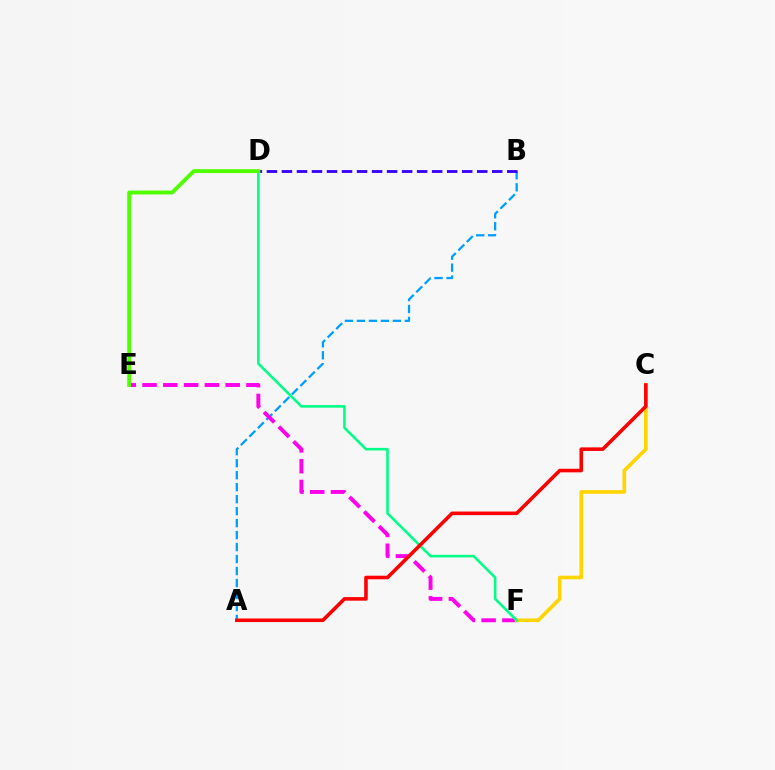{('A', 'B'): [{'color': '#009eff', 'line_style': 'dashed', 'thickness': 1.63}], ('B', 'D'): [{'color': '#3700ff', 'line_style': 'dashed', 'thickness': 2.04}], ('E', 'F'): [{'color': '#ff00ed', 'line_style': 'dashed', 'thickness': 2.82}], ('C', 'F'): [{'color': '#ffd500', 'line_style': 'solid', 'thickness': 2.63}], ('D', 'F'): [{'color': '#00ff86', 'line_style': 'solid', 'thickness': 1.87}], ('D', 'E'): [{'color': '#4fff00', 'line_style': 'solid', 'thickness': 2.79}], ('A', 'C'): [{'color': '#ff0000', 'line_style': 'solid', 'thickness': 2.58}]}